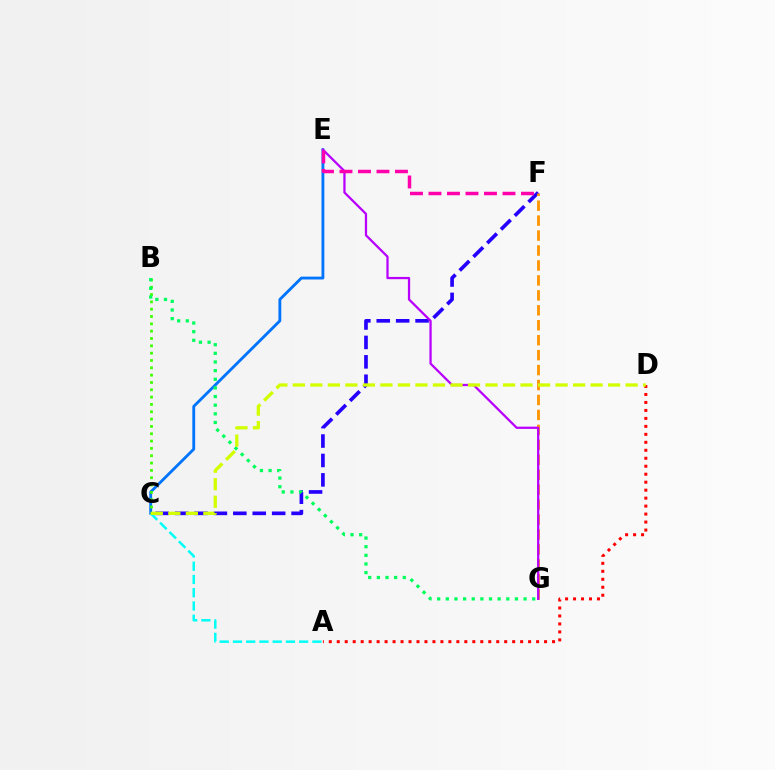{('C', 'E'): [{'color': '#0074ff', 'line_style': 'solid', 'thickness': 2.04}], ('C', 'F'): [{'color': '#2500ff', 'line_style': 'dashed', 'thickness': 2.64}], ('F', 'G'): [{'color': '#ff9400', 'line_style': 'dashed', 'thickness': 2.03}], ('E', 'G'): [{'color': '#b900ff', 'line_style': 'solid', 'thickness': 1.63}], ('A', 'D'): [{'color': '#ff0000', 'line_style': 'dotted', 'thickness': 2.17}], ('A', 'C'): [{'color': '#00fff6', 'line_style': 'dashed', 'thickness': 1.8}], ('B', 'C'): [{'color': '#3dff00', 'line_style': 'dotted', 'thickness': 1.99}], ('B', 'G'): [{'color': '#00ff5c', 'line_style': 'dotted', 'thickness': 2.35}], ('E', 'F'): [{'color': '#ff00ac', 'line_style': 'dashed', 'thickness': 2.51}], ('C', 'D'): [{'color': '#d1ff00', 'line_style': 'dashed', 'thickness': 2.38}]}